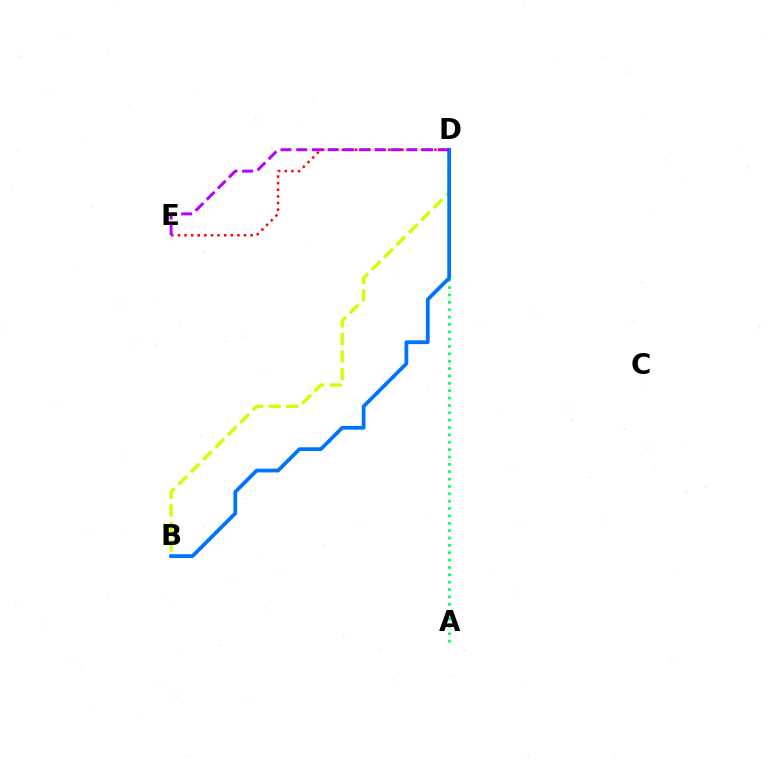{('B', 'D'): [{'color': '#d1ff00', 'line_style': 'dashed', 'thickness': 2.38}, {'color': '#0074ff', 'line_style': 'solid', 'thickness': 2.7}], ('D', 'E'): [{'color': '#ff0000', 'line_style': 'dotted', 'thickness': 1.79}, {'color': '#b900ff', 'line_style': 'dashed', 'thickness': 2.14}], ('A', 'D'): [{'color': '#00ff5c', 'line_style': 'dotted', 'thickness': 2.0}]}